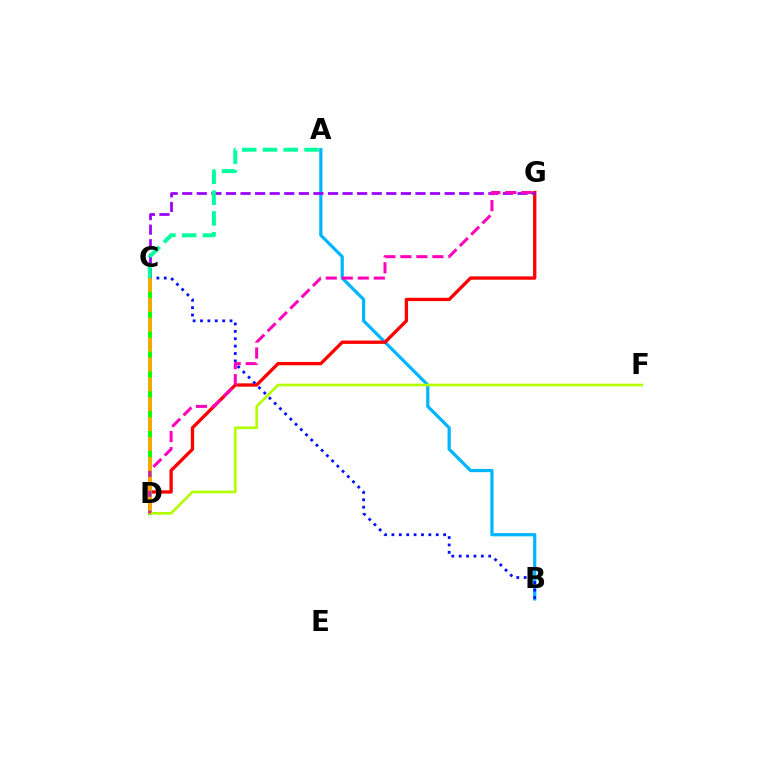{('A', 'B'): [{'color': '#00b5ff', 'line_style': 'solid', 'thickness': 2.32}], ('D', 'G'): [{'color': '#ff0000', 'line_style': 'solid', 'thickness': 2.39}, {'color': '#ff00bd', 'line_style': 'dashed', 'thickness': 2.17}], ('C', 'D'): [{'color': '#08ff00', 'line_style': 'solid', 'thickness': 2.81}, {'color': '#ffa500', 'line_style': 'dashed', 'thickness': 2.7}], ('C', 'G'): [{'color': '#9b00ff', 'line_style': 'dashed', 'thickness': 1.98}], ('B', 'C'): [{'color': '#0010ff', 'line_style': 'dotted', 'thickness': 2.01}], ('D', 'F'): [{'color': '#b3ff00', 'line_style': 'solid', 'thickness': 1.91}], ('A', 'C'): [{'color': '#00ff9d', 'line_style': 'dashed', 'thickness': 2.83}]}